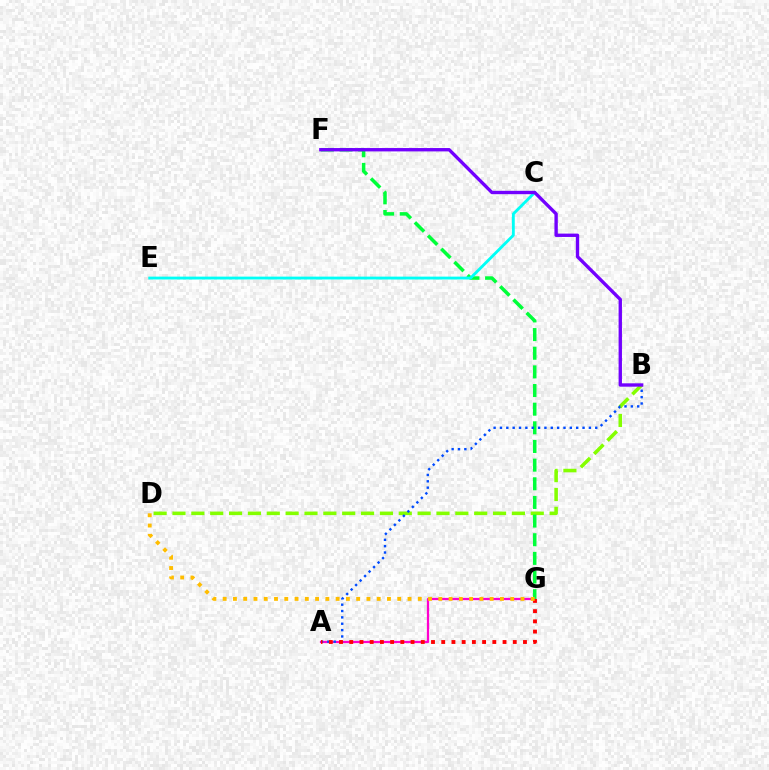{('B', 'D'): [{'color': '#84ff00', 'line_style': 'dashed', 'thickness': 2.56}], ('A', 'G'): [{'color': '#ff00cf', 'line_style': 'solid', 'thickness': 1.62}, {'color': '#ff0000', 'line_style': 'dotted', 'thickness': 2.78}], ('F', 'G'): [{'color': '#00ff39', 'line_style': 'dashed', 'thickness': 2.53}], ('A', 'B'): [{'color': '#004bff', 'line_style': 'dotted', 'thickness': 1.73}], ('C', 'E'): [{'color': '#00fff6', 'line_style': 'solid', 'thickness': 2.05}], ('B', 'F'): [{'color': '#7200ff', 'line_style': 'solid', 'thickness': 2.42}], ('D', 'G'): [{'color': '#ffbd00', 'line_style': 'dotted', 'thickness': 2.79}]}